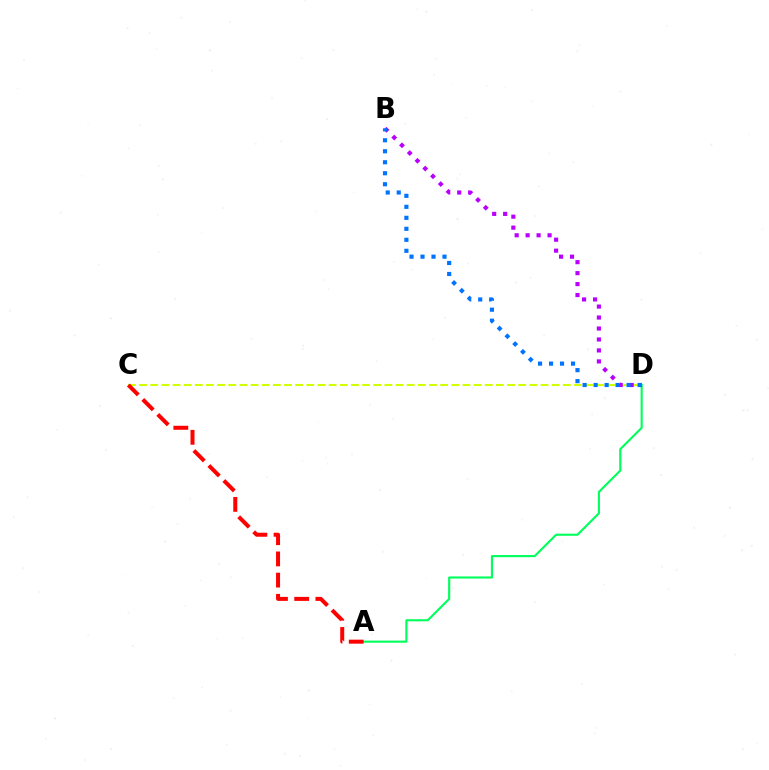{('A', 'D'): [{'color': '#00ff5c', 'line_style': 'solid', 'thickness': 1.53}], ('C', 'D'): [{'color': '#d1ff00', 'line_style': 'dashed', 'thickness': 1.51}], ('A', 'C'): [{'color': '#ff0000', 'line_style': 'dashed', 'thickness': 2.88}], ('B', 'D'): [{'color': '#b900ff', 'line_style': 'dotted', 'thickness': 2.98}, {'color': '#0074ff', 'line_style': 'dotted', 'thickness': 2.99}]}